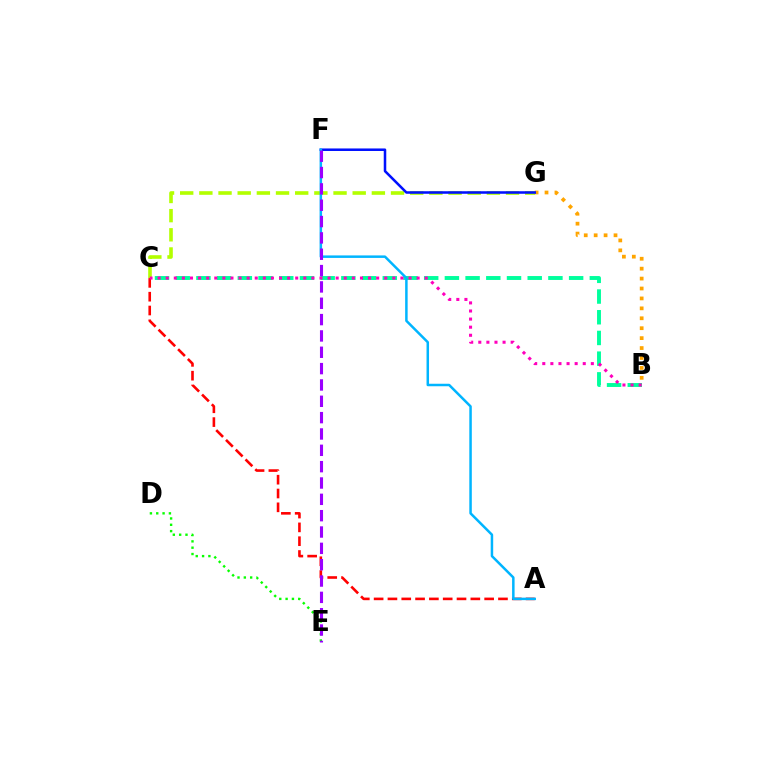{('B', 'G'): [{'color': '#ffa500', 'line_style': 'dotted', 'thickness': 2.7}], ('C', 'G'): [{'color': '#b3ff00', 'line_style': 'dashed', 'thickness': 2.6}], ('B', 'C'): [{'color': '#00ff9d', 'line_style': 'dashed', 'thickness': 2.81}, {'color': '#ff00bd', 'line_style': 'dotted', 'thickness': 2.2}], ('F', 'G'): [{'color': '#0010ff', 'line_style': 'solid', 'thickness': 1.82}], ('A', 'C'): [{'color': '#ff0000', 'line_style': 'dashed', 'thickness': 1.88}], ('D', 'E'): [{'color': '#08ff00', 'line_style': 'dotted', 'thickness': 1.72}], ('A', 'F'): [{'color': '#00b5ff', 'line_style': 'solid', 'thickness': 1.8}], ('E', 'F'): [{'color': '#9b00ff', 'line_style': 'dashed', 'thickness': 2.22}]}